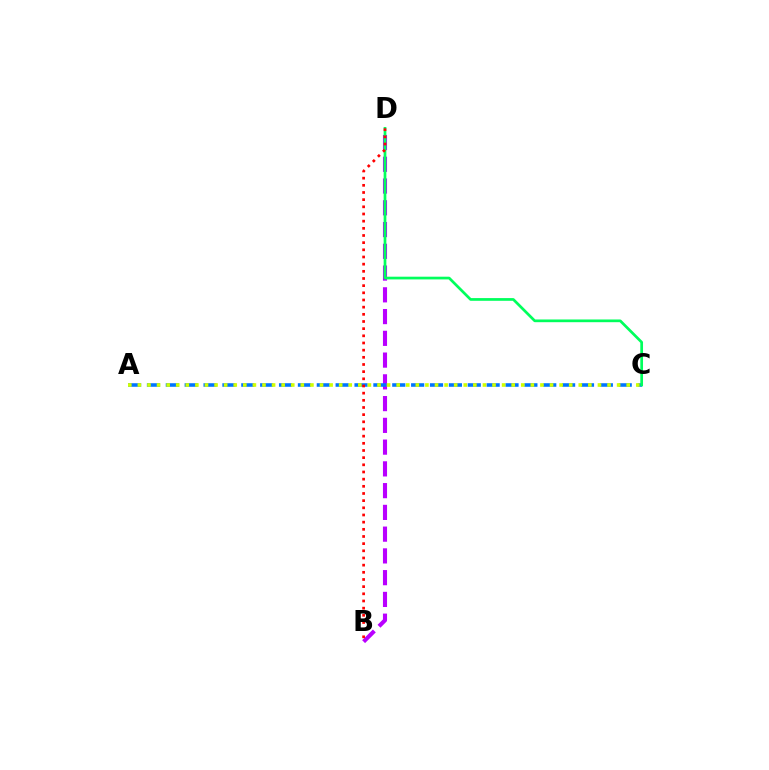{('B', 'D'): [{'color': '#b900ff', 'line_style': 'dashed', 'thickness': 2.96}, {'color': '#ff0000', 'line_style': 'dotted', 'thickness': 1.95}], ('A', 'C'): [{'color': '#0074ff', 'line_style': 'dashed', 'thickness': 2.56}, {'color': '#d1ff00', 'line_style': 'dotted', 'thickness': 2.6}], ('C', 'D'): [{'color': '#00ff5c', 'line_style': 'solid', 'thickness': 1.95}]}